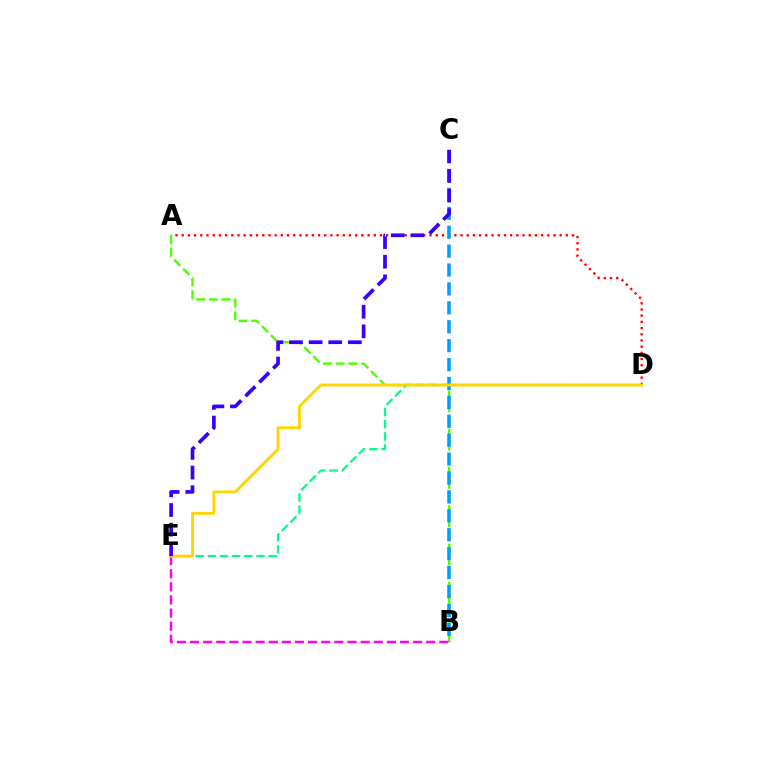{('A', 'D'): [{'color': '#ff0000', 'line_style': 'dotted', 'thickness': 1.68}], ('A', 'B'): [{'color': '#4fff00', 'line_style': 'dashed', 'thickness': 1.73}], ('B', 'C'): [{'color': '#009eff', 'line_style': 'dashed', 'thickness': 2.57}], ('B', 'E'): [{'color': '#ff00ed', 'line_style': 'dashed', 'thickness': 1.78}], ('D', 'E'): [{'color': '#00ff86', 'line_style': 'dashed', 'thickness': 1.65}, {'color': '#ffd500', 'line_style': 'solid', 'thickness': 2.06}], ('C', 'E'): [{'color': '#3700ff', 'line_style': 'dashed', 'thickness': 2.67}]}